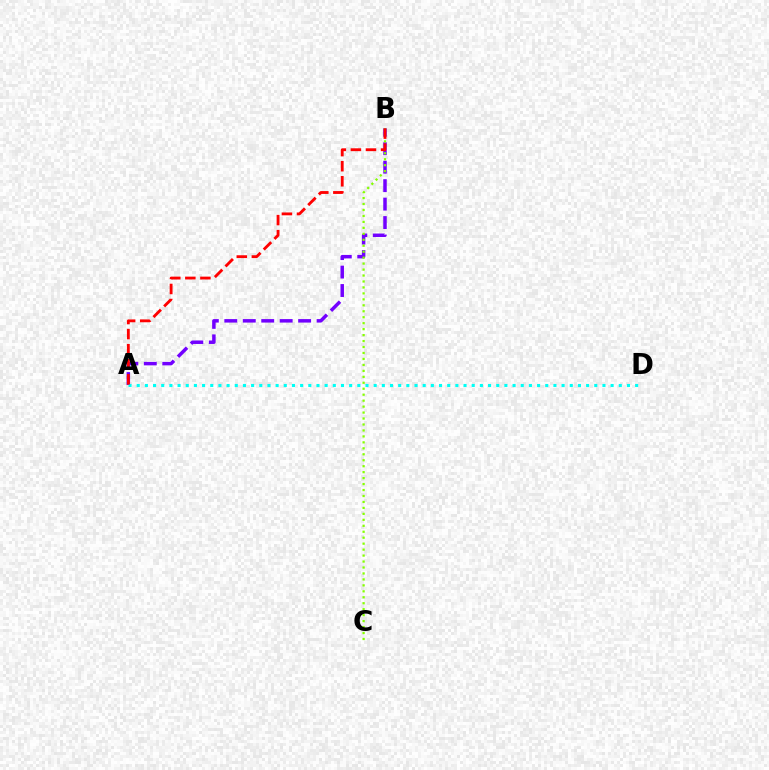{('A', 'B'): [{'color': '#7200ff', 'line_style': 'dashed', 'thickness': 2.51}, {'color': '#ff0000', 'line_style': 'dashed', 'thickness': 2.05}], ('A', 'D'): [{'color': '#00fff6', 'line_style': 'dotted', 'thickness': 2.22}], ('B', 'C'): [{'color': '#84ff00', 'line_style': 'dotted', 'thickness': 1.62}]}